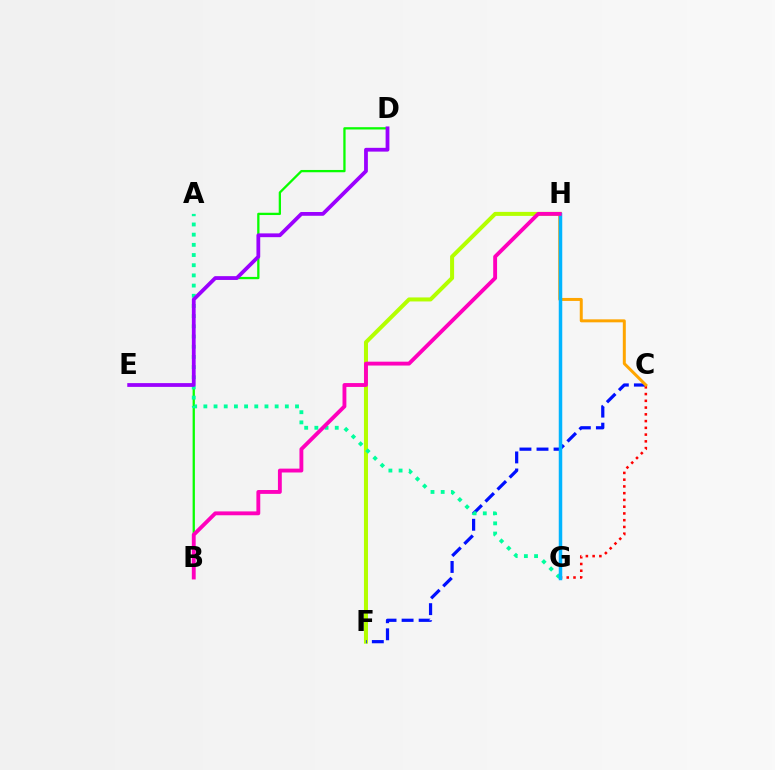{('F', 'H'): [{'color': '#b3ff00', 'line_style': 'solid', 'thickness': 2.9}], ('C', 'F'): [{'color': '#0010ff', 'line_style': 'dashed', 'thickness': 2.32}], ('C', 'G'): [{'color': '#ff0000', 'line_style': 'dotted', 'thickness': 1.83}], ('B', 'D'): [{'color': '#08ff00', 'line_style': 'solid', 'thickness': 1.65}], ('C', 'H'): [{'color': '#ffa500', 'line_style': 'solid', 'thickness': 2.15}], ('A', 'G'): [{'color': '#00ff9d', 'line_style': 'dotted', 'thickness': 2.77}], ('D', 'E'): [{'color': '#9b00ff', 'line_style': 'solid', 'thickness': 2.72}], ('G', 'H'): [{'color': '#00b5ff', 'line_style': 'solid', 'thickness': 2.52}], ('B', 'H'): [{'color': '#ff00bd', 'line_style': 'solid', 'thickness': 2.78}]}